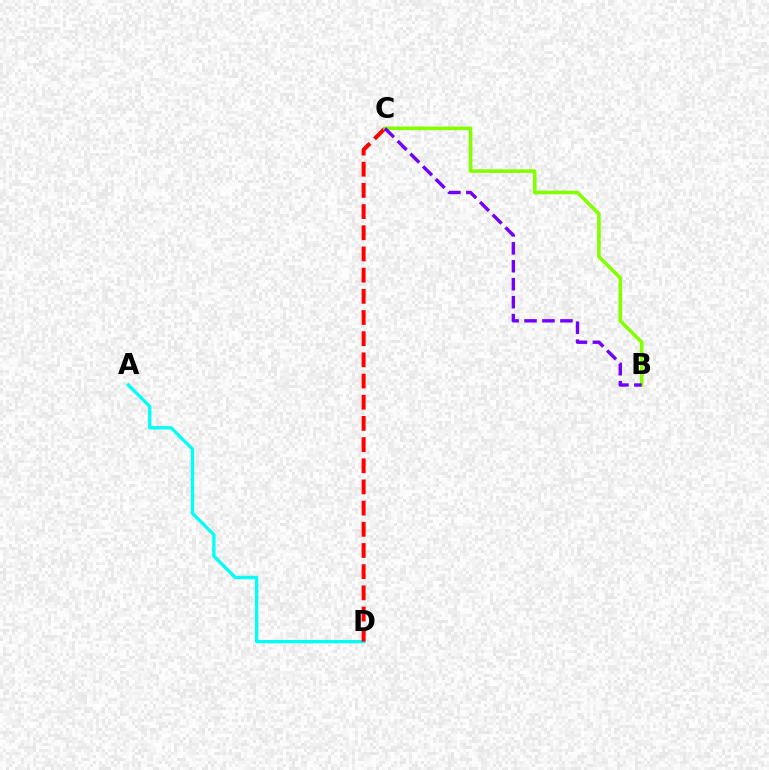{('A', 'D'): [{'color': '#00fff6', 'line_style': 'solid', 'thickness': 2.38}], ('C', 'D'): [{'color': '#ff0000', 'line_style': 'dashed', 'thickness': 2.88}], ('B', 'C'): [{'color': '#84ff00', 'line_style': 'solid', 'thickness': 2.59}, {'color': '#7200ff', 'line_style': 'dashed', 'thickness': 2.44}]}